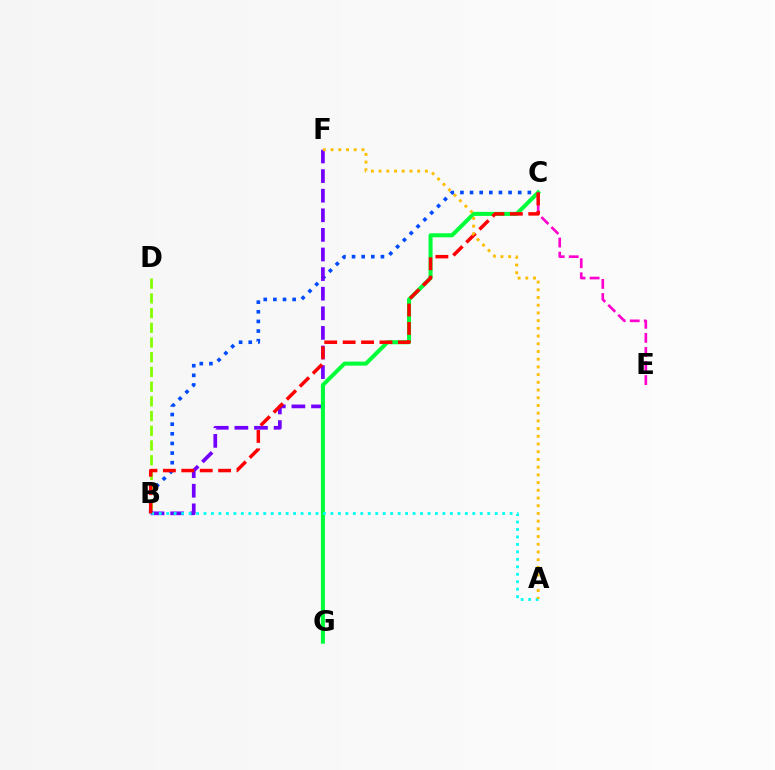{('B', 'C'): [{'color': '#004bff', 'line_style': 'dotted', 'thickness': 2.62}, {'color': '#ff0000', 'line_style': 'dashed', 'thickness': 2.5}], ('B', 'F'): [{'color': '#7200ff', 'line_style': 'dashed', 'thickness': 2.66}], ('B', 'D'): [{'color': '#84ff00', 'line_style': 'dashed', 'thickness': 2.0}], ('C', 'G'): [{'color': '#00ff39', 'line_style': 'solid', 'thickness': 2.91}], ('A', 'B'): [{'color': '#00fff6', 'line_style': 'dotted', 'thickness': 2.03}], ('C', 'E'): [{'color': '#ff00cf', 'line_style': 'dashed', 'thickness': 1.91}], ('A', 'F'): [{'color': '#ffbd00', 'line_style': 'dotted', 'thickness': 2.1}]}